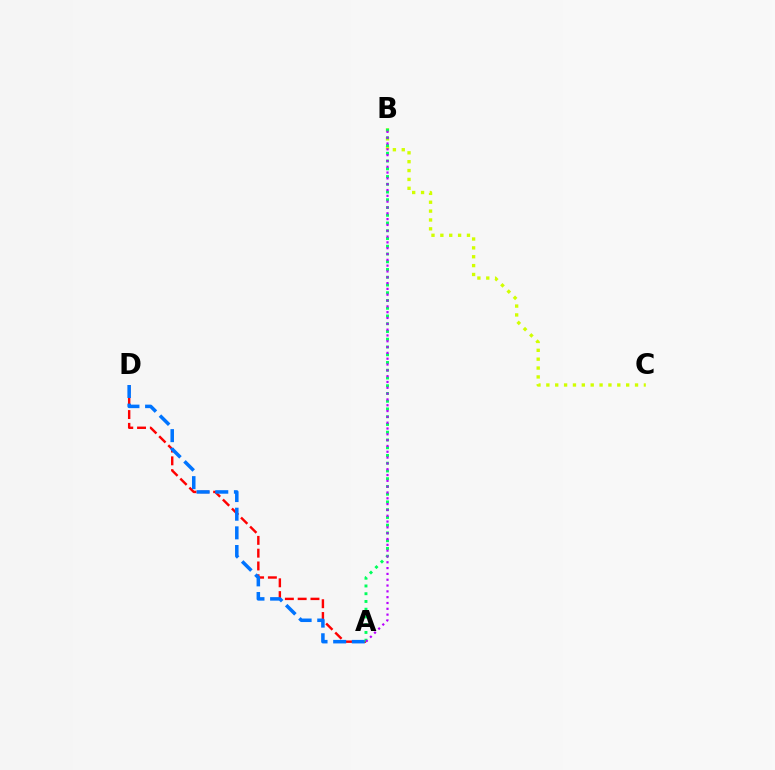{('A', 'D'): [{'color': '#ff0000', 'line_style': 'dashed', 'thickness': 1.74}, {'color': '#0074ff', 'line_style': 'dashed', 'thickness': 2.53}], ('B', 'C'): [{'color': '#d1ff00', 'line_style': 'dotted', 'thickness': 2.41}], ('A', 'B'): [{'color': '#00ff5c', 'line_style': 'dotted', 'thickness': 2.11}, {'color': '#b900ff', 'line_style': 'dotted', 'thickness': 1.58}]}